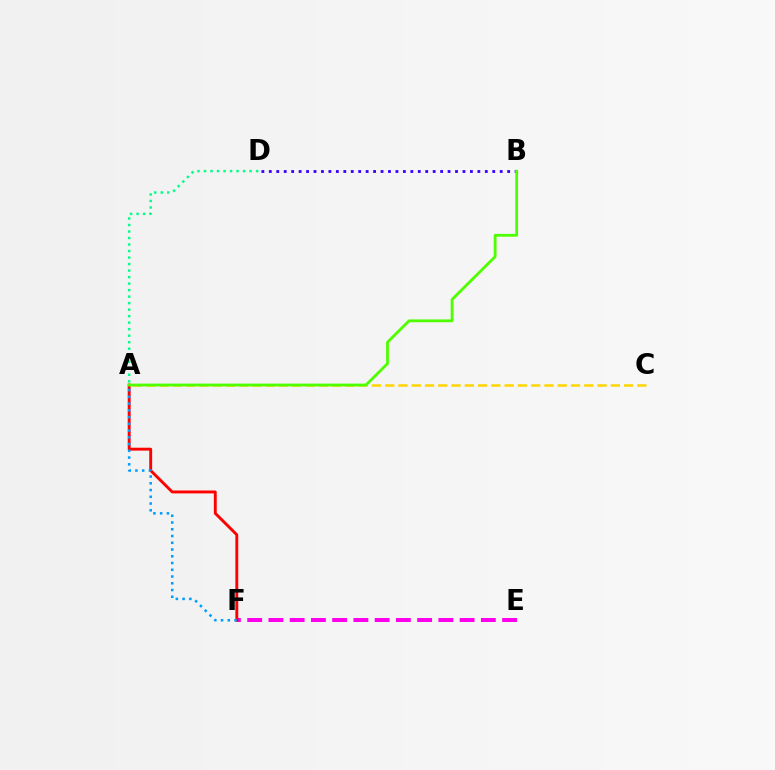{('B', 'D'): [{'color': '#3700ff', 'line_style': 'dotted', 'thickness': 2.02}], ('E', 'F'): [{'color': '#ff00ed', 'line_style': 'dashed', 'thickness': 2.89}], ('A', 'C'): [{'color': '#ffd500', 'line_style': 'dashed', 'thickness': 1.8}], ('A', 'F'): [{'color': '#ff0000', 'line_style': 'solid', 'thickness': 2.08}, {'color': '#009eff', 'line_style': 'dotted', 'thickness': 1.83}], ('A', 'B'): [{'color': '#4fff00', 'line_style': 'solid', 'thickness': 2.03}], ('A', 'D'): [{'color': '#00ff86', 'line_style': 'dotted', 'thickness': 1.77}]}